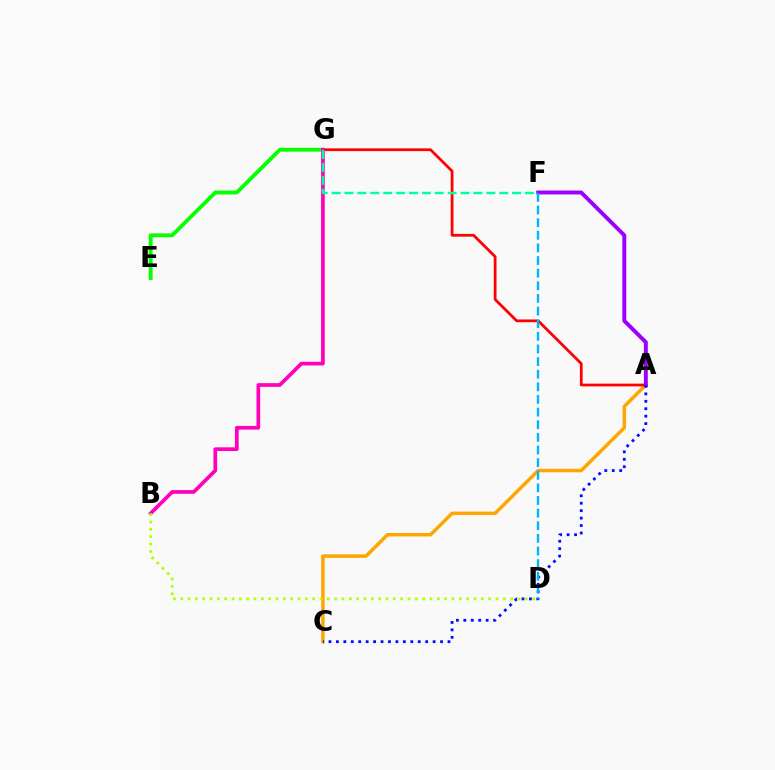{('E', 'G'): [{'color': '#08ff00', 'line_style': 'solid', 'thickness': 2.77}], ('A', 'C'): [{'color': '#ffa500', 'line_style': 'solid', 'thickness': 2.5}, {'color': '#0010ff', 'line_style': 'dotted', 'thickness': 2.02}], ('A', 'G'): [{'color': '#ff0000', 'line_style': 'solid', 'thickness': 1.98}], ('A', 'F'): [{'color': '#9b00ff', 'line_style': 'solid', 'thickness': 2.83}], ('B', 'G'): [{'color': '#ff00bd', 'line_style': 'solid', 'thickness': 2.67}], ('B', 'D'): [{'color': '#b3ff00', 'line_style': 'dotted', 'thickness': 1.99}], ('D', 'F'): [{'color': '#00b5ff', 'line_style': 'dashed', 'thickness': 1.72}], ('F', 'G'): [{'color': '#00ff9d', 'line_style': 'dashed', 'thickness': 1.75}]}